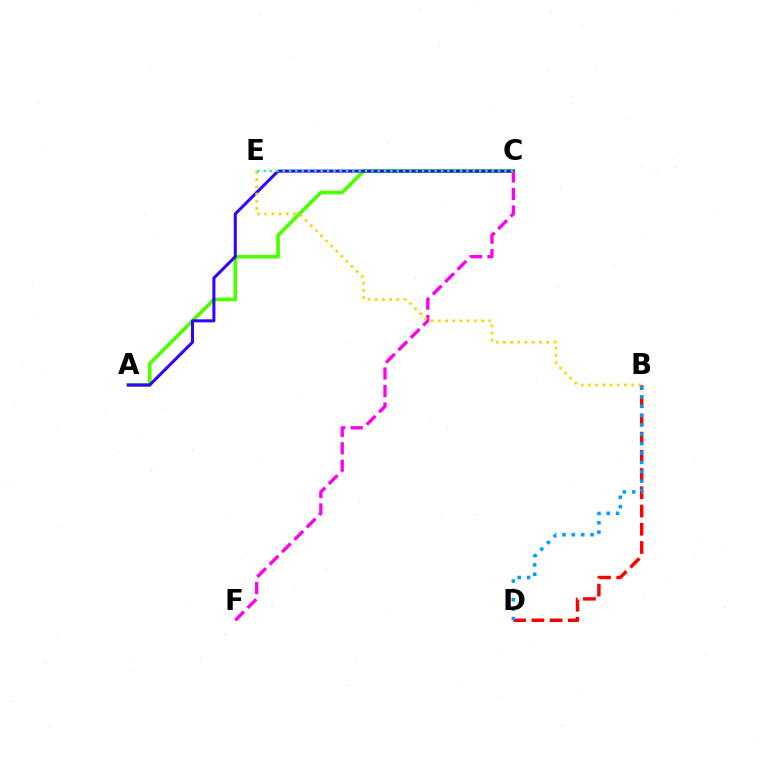{('A', 'C'): [{'color': '#4fff00', 'line_style': 'solid', 'thickness': 2.67}, {'color': '#3700ff', 'line_style': 'solid', 'thickness': 2.2}], ('B', 'D'): [{'color': '#ff0000', 'line_style': 'dashed', 'thickness': 2.48}, {'color': '#009eff', 'line_style': 'dotted', 'thickness': 2.55}], ('C', 'F'): [{'color': '#ff00ed', 'line_style': 'dashed', 'thickness': 2.38}], ('B', 'E'): [{'color': '#ffd500', 'line_style': 'dotted', 'thickness': 1.96}], ('C', 'E'): [{'color': '#00ff86', 'line_style': 'dotted', 'thickness': 1.72}]}